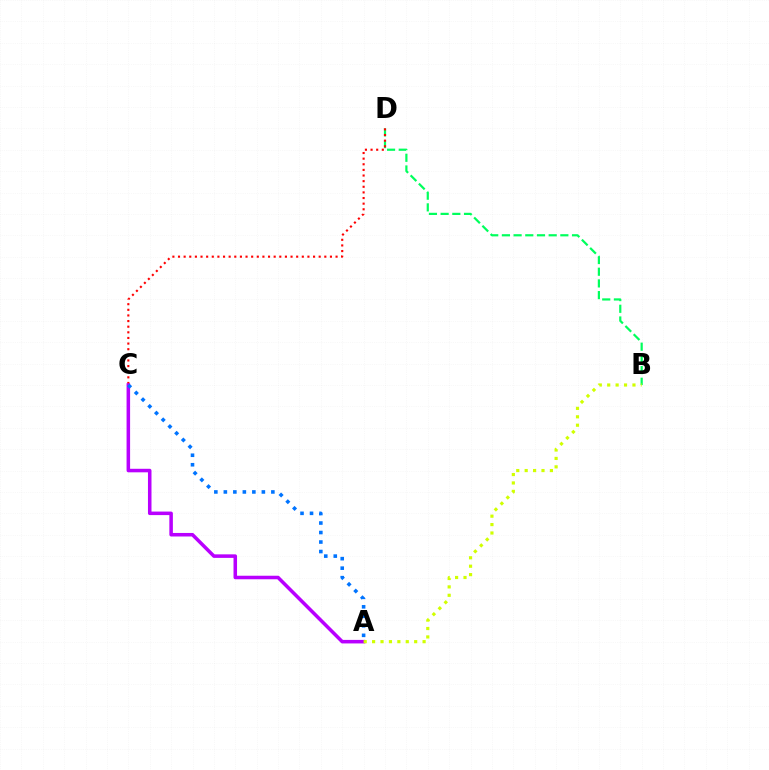{('B', 'D'): [{'color': '#00ff5c', 'line_style': 'dashed', 'thickness': 1.59}], ('C', 'D'): [{'color': '#ff0000', 'line_style': 'dotted', 'thickness': 1.53}], ('A', 'C'): [{'color': '#b900ff', 'line_style': 'solid', 'thickness': 2.54}, {'color': '#0074ff', 'line_style': 'dotted', 'thickness': 2.58}], ('A', 'B'): [{'color': '#d1ff00', 'line_style': 'dotted', 'thickness': 2.29}]}